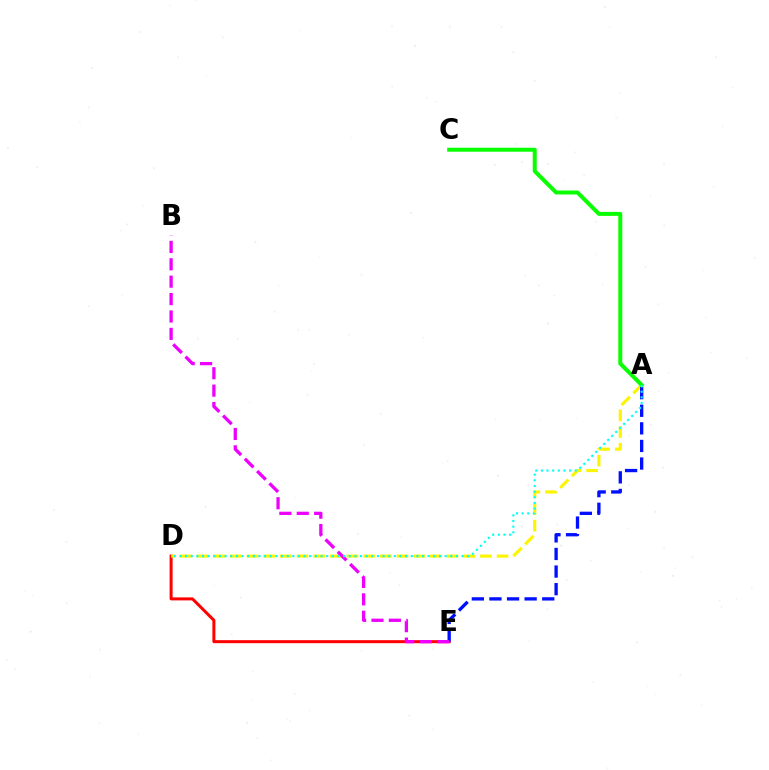{('D', 'E'): [{'color': '#ff0000', 'line_style': 'solid', 'thickness': 2.17}], ('A', 'D'): [{'color': '#fcf500', 'line_style': 'dashed', 'thickness': 2.27}, {'color': '#00fff6', 'line_style': 'dotted', 'thickness': 1.53}], ('A', 'E'): [{'color': '#0010ff', 'line_style': 'dashed', 'thickness': 2.39}], ('A', 'C'): [{'color': '#08ff00', 'line_style': 'solid', 'thickness': 2.87}], ('B', 'E'): [{'color': '#ee00ff', 'line_style': 'dashed', 'thickness': 2.36}]}